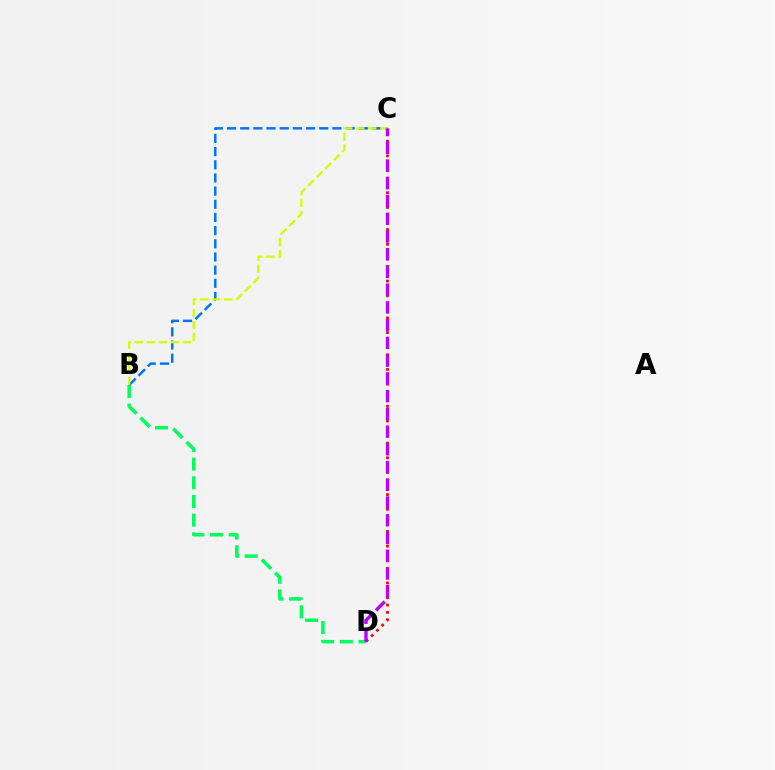{('B', 'D'): [{'color': '#00ff5c', 'line_style': 'dashed', 'thickness': 2.54}], ('B', 'C'): [{'color': '#0074ff', 'line_style': 'dashed', 'thickness': 1.79}, {'color': '#d1ff00', 'line_style': 'dashed', 'thickness': 1.63}], ('C', 'D'): [{'color': '#ff0000', 'line_style': 'dotted', 'thickness': 2.0}, {'color': '#b900ff', 'line_style': 'dashed', 'thickness': 2.41}]}